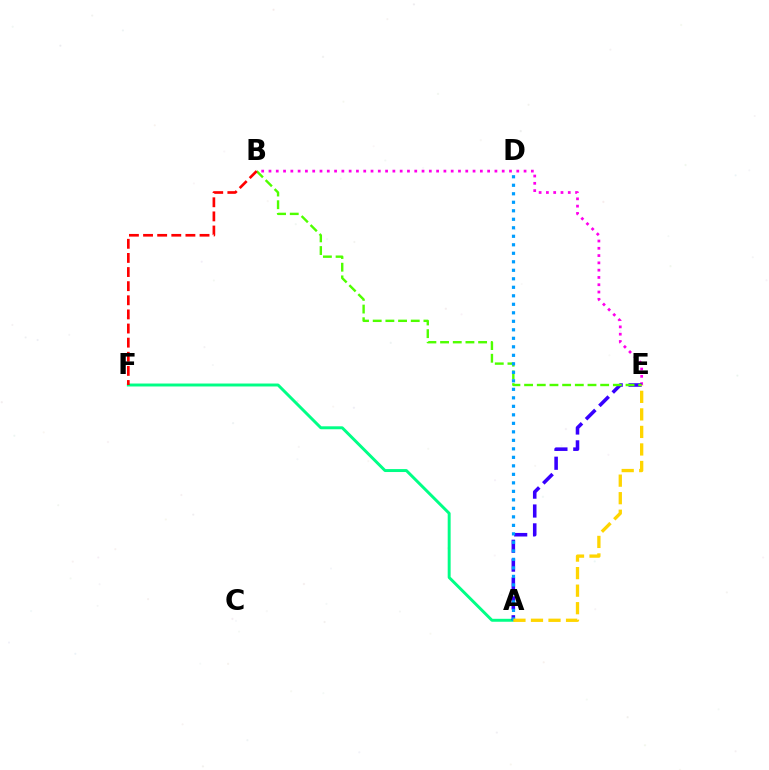{('B', 'E'): [{'color': '#ff00ed', 'line_style': 'dotted', 'thickness': 1.98}, {'color': '#4fff00', 'line_style': 'dashed', 'thickness': 1.72}], ('A', 'F'): [{'color': '#00ff86', 'line_style': 'solid', 'thickness': 2.12}], ('A', 'E'): [{'color': '#3700ff', 'line_style': 'dashed', 'thickness': 2.56}, {'color': '#ffd500', 'line_style': 'dashed', 'thickness': 2.38}], ('A', 'D'): [{'color': '#009eff', 'line_style': 'dotted', 'thickness': 2.31}], ('B', 'F'): [{'color': '#ff0000', 'line_style': 'dashed', 'thickness': 1.92}]}